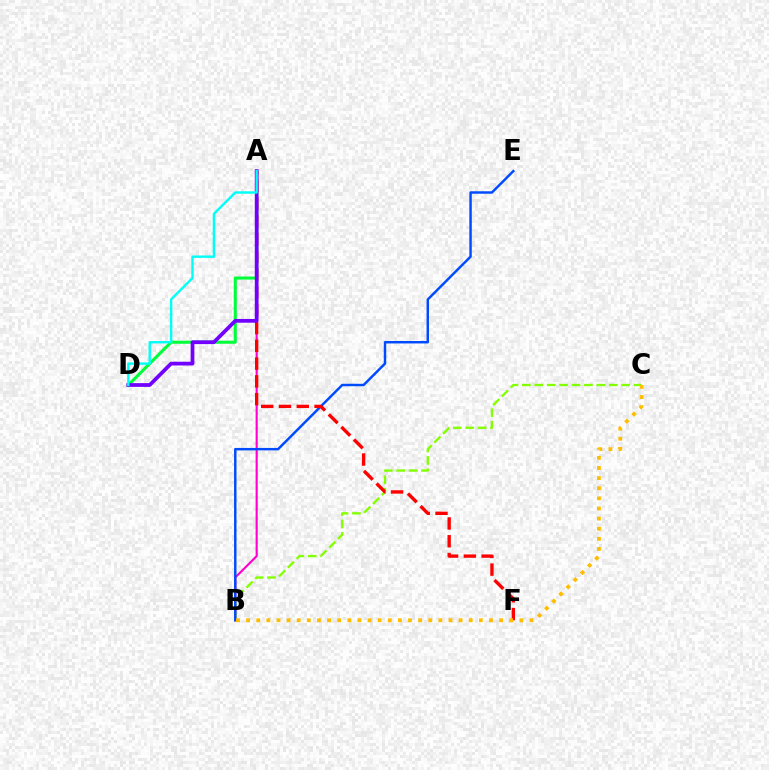{('A', 'B'): [{'color': '#ff00cf', 'line_style': 'solid', 'thickness': 1.53}], ('B', 'C'): [{'color': '#84ff00', 'line_style': 'dashed', 'thickness': 1.69}, {'color': '#ffbd00', 'line_style': 'dotted', 'thickness': 2.75}], ('A', 'D'): [{'color': '#00ff39', 'line_style': 'solid', 'thickness': 2.21}, {'color': '#7200ff', 'line_style': 'solid', 'thickness': 2.7}, {'color': '#00fff6', 'line_style': 'solid', 'thickness': 1.72}], ('B', 'E'): [{'color': '#004bff', 'line_style': 'solid', 'thickness': 1.76}], ('A', 'F'): [{'color': '#ff0000', 'line_style': 'dashed', 'thickness': 2.42}]}